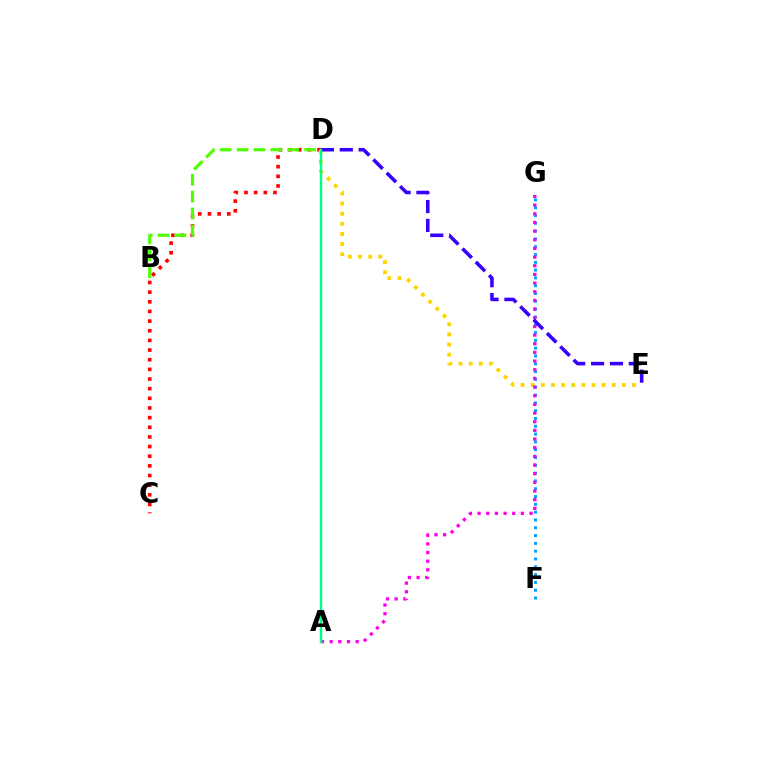{('F', 'G'): [{'color': '#009eff', 'line_style': 'dotted', 'thickness': 2.12}], ('C', 'D'): [{'color': '#ff0000', 'line_style': 'dotted', 'thickness': 2.62}], ('D', 'E'): [{'color': '#ffd500', 'line_style': 'dotted', 'thickness': 2.75}, {'color': '#3700ff', 'line_style': 'dashed', 'thickness': 2.56}], ('A', 'G'): [{'color': '#ff00ed', 'line_style': 'dotted', 'thickness': 2.35}], ('B', 'D'): [{'color': '#4fff00', 'line_style': 'dashed', 'thickness': 2.3}], ('A', 'D'): [{'color': '#00ff86', 'line_style': 'solid', 'thickness': 1.76}]}